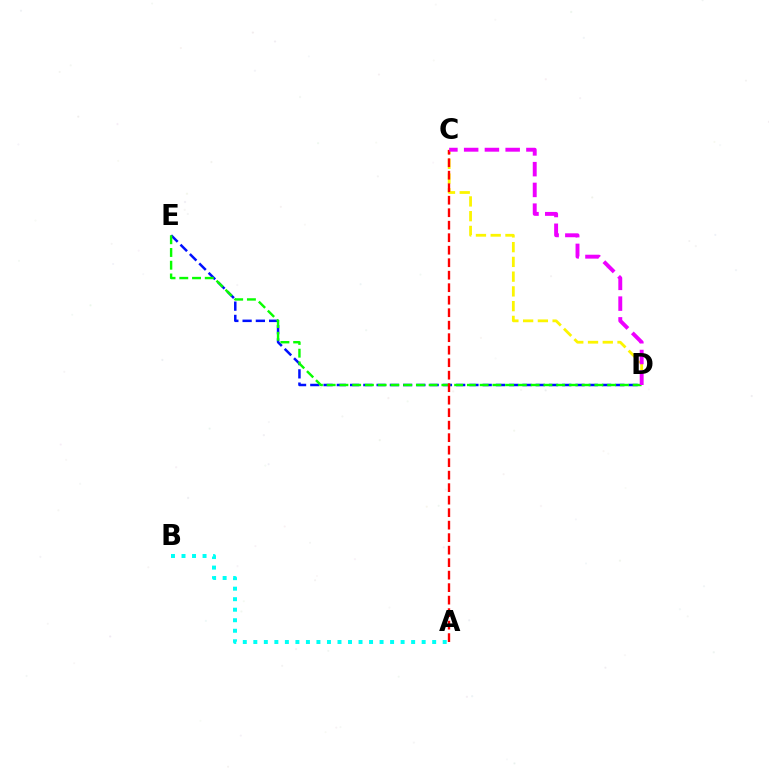{('D', 'E'): [{'color': '#0010ff', 'line_style': 'dashed', 'thickness': 1.8}, {'color': '#08ff00', 'line_style': 'dashed', 'thickness': 1.73}], ('A', 'B'): [{'color': '#00fff6', 'line_style': 'dotted', 'thickness': 2.86}], ('C', 'D'): [{'color': '#fcf500', 'line_style': 'dashed', 'thickness': 2.0}, {'color': '#ee00ff', 'line_style': 'dashed', 'thickness': 2.82}], ('A', 'C'): [{'color': '#ff0000', 'line_style': 'dashed', 'thickness': 1.7}]}